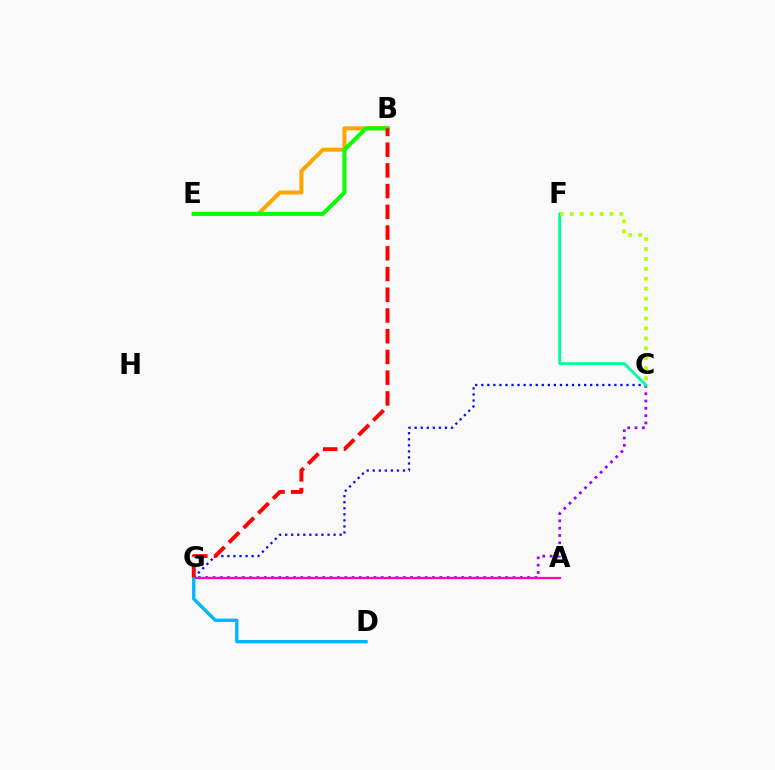{('C', 'G'): [{'color': '#9b00ff', 'line_style': 'dotted', 'thickness': 1.99}, {'color': '#0010ff', 'line_style': 'dotted', 'thickness': 1.64}], ('A', 'G'): [{'color': '#ff00bd', 'line_style': 'solid', 'thickness': 1.59}], ('B', 'E'): [{'color': '#ffa500', 'line_style': 'solid', 'thickness': 2.85}, {'color': '#08ff00', 'line_style': 'solid', 'thickness': 2.9}], ('C', 'F'): [{'color': '#00ff9d', 'line_style': 'solid', 'thickness': 2.08}, {'color': '#b3ff00', 'line_style': 'dotted', 'thickness': 2.7}], ('D', 'G'): [{'color': '#00b5ff', 'line_style': 'solid', 'thickness': 2.41}], ('B', 'G'): [{'color': '#ff0000', 'line_style': 'dashed', 'thickness': 2.82}]}